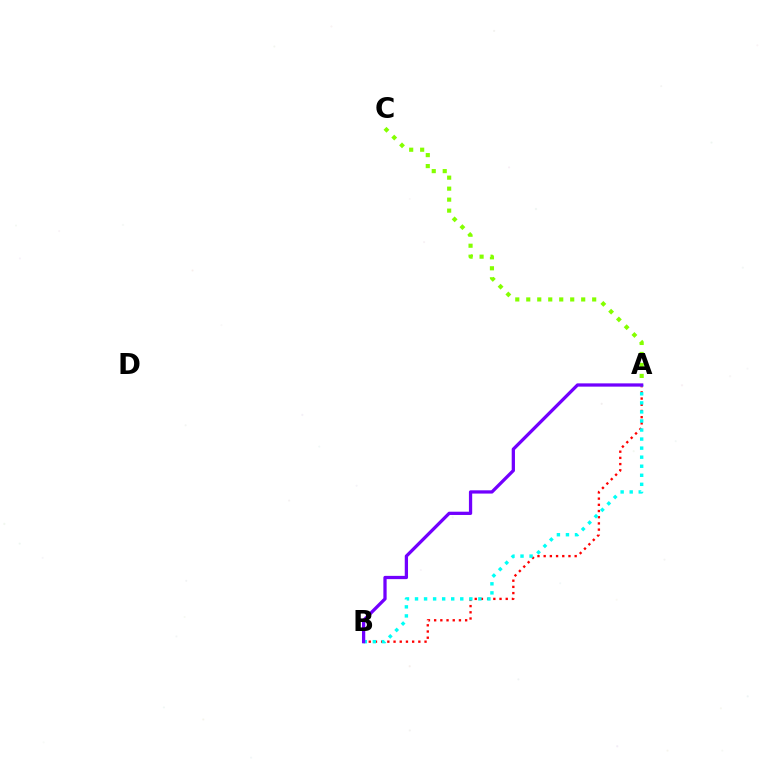{('A', 'B'): [{'color': '#ff0000', 'line_style': 'dotted', 'thickness': 1.68}, {'color': '#00fff6', 'line_style': 'dotted', 'thickness': 2.46}, {'color': '#7200ff', 'line_style': 'solid', 'thickness': 2.35}], ('A', 'C'): [{'color': '#84ff00', 'line_style': 'dotted', 'thickness': 2.99}]}